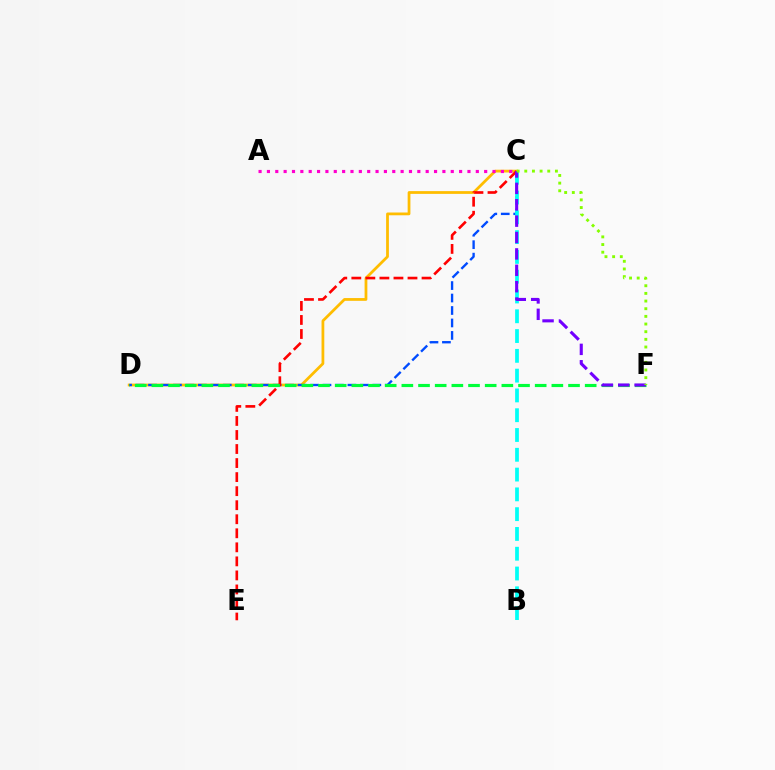{('C', 'D'): [{'color': '#ffbd00', 'line_style': 'solid', 'thickness': 1.99}, {'color': '#004bff', 'line_style': 'dashed', 'thickness': 1.69}], ('A', 'C'): [{'color': '#ff00cf', 'line_style': 'dotted', 'thickness': 2.27}], ('B', 'C'): [{'color': '#00fff6', 'line_style': 'dashed', 'thickness': 2.69}], ('C', 'E'): [{'color': '#ff0000', 'line_style': 'dashed', 'thickness': 1.91}], ('D', 'F'): [{'color': '#00ff39', 'line_style': 'dashed', 'thickness': 2.26}], ('C', 'F'): [{'color': '#7200ff', 'line_style': 'dashed', 'thickness': 2.23}, {'color': '#84ff00', 'line_style': 'dotted', 'thickness': 2.08}]}